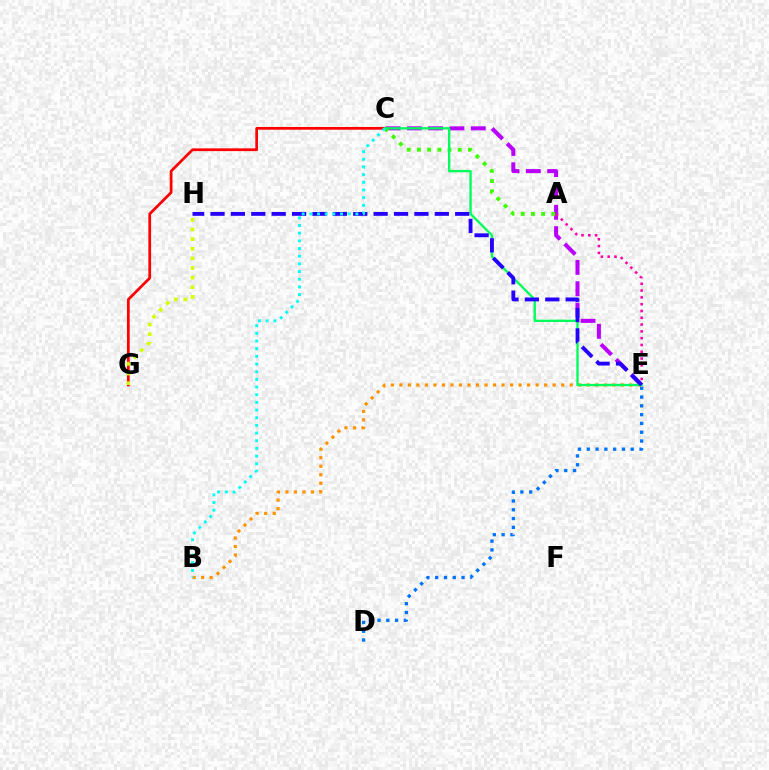{('C', 'E'): [{'color': '#b900ff', 'line_style': 'dashed', 'thickness': 2.9}, {'color': '#00ff5c', 'line_style': 'solid', 'thickness': 1.69}], ('D', 'E'): [{'color': '#0074ff', 'line_style': 'dotted', 'thickness': 2.39}], ('B', 'E'): [{'color': '#ff9400', 'line_style': 'dotted', 'thickness': 2.31}], ('A', 'C'): [{'color': '#3dff00', 'line_style': 'dotted', 'thickness': 2.77}], ('A', 'E'): [{'color': '#ff00ac', 'line_style': 'dotted', 'thickness': 1.85}], ('C', 'G'): [{'color': '#ff0000', 'line_style': 'solid', 'thickness': 1.97}], ('E', 'H'): [{'color': '#2500ff', 'line_style': 'dashed', 'thickness': 2.77}], ('G', 'H'): [{'color': '#d1ff00', 'line_style': 'dotted', 'thickness': 2.62}], ('B', 'C'): [{'color': '#00fff6', 'line_style': 'dotted', 'thickness': 2.08}]}